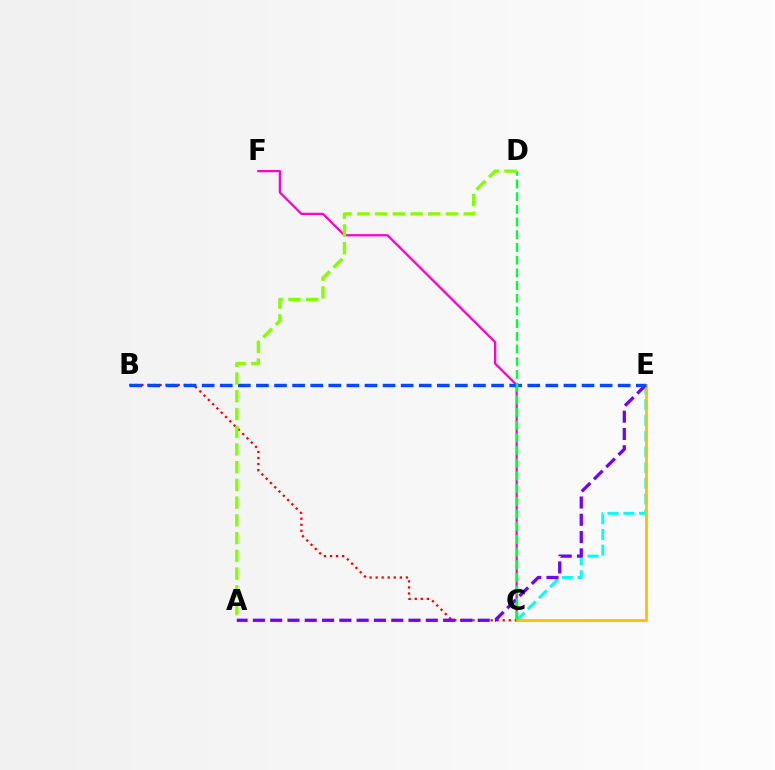{('C', 'E'): [{'color': '#00fff6', 'line_style': 'dashed', 'thickness': 2.13}, {'color': '#ffbd00', 'line_style': 'solid', 'thickness': 1.98}], ('B', 'C'): [{'color': '#ff0000', 'line_style': 'dotted', 'thickness': 1.64}], ('C', 'F'): [{'color': '#ff00cf', 'line_style': 'solid', 'thickness': 1.63}], ('A', 'E'): [{'color': '#7200ff', 'line_style': 'dashed', 'thickness': 2.35}], ('B', 'E'): [{'color': '#004bff', 'line_style': 'dashed', 'thickness': 2.46}], ('C', 'D'): [{'color': '#00ff39', 'line_style': 'dashed', 'thickness': 1.72}], ('A', 'D'): [{'color': '#84ff00', 'line_style': 'dashed', 'thickness': 2.41}]}